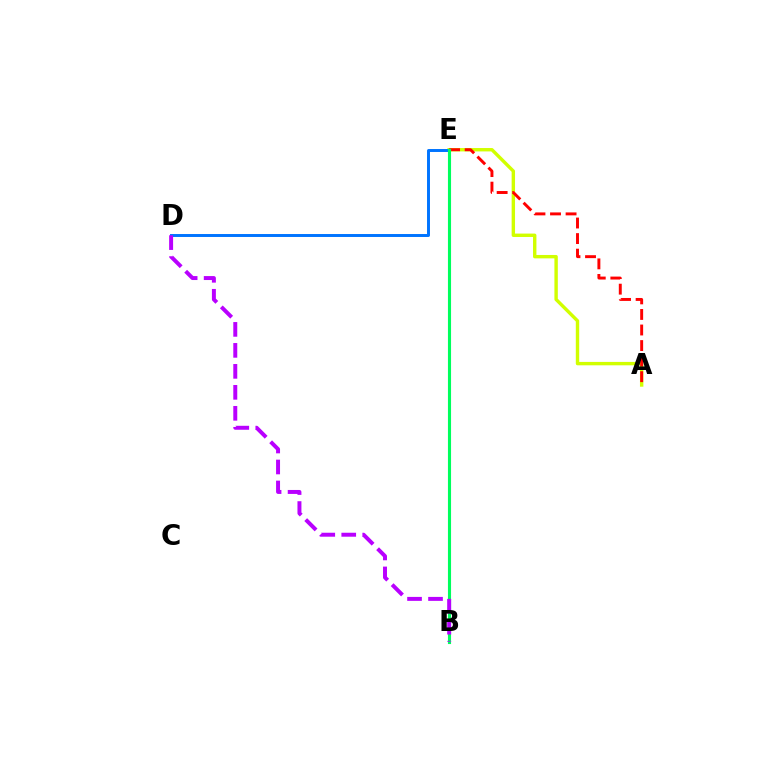{('A', 'E'): [{'color': '#d1ff00', 'line_style': 'solid', 'thickness': 2.45}, {'color': '#ff0000', 'line_style': 'dashed', 'thickness': 2.11}], ('D', 'E'): [{'color': '#0074ff', 'line_style': 'solid', 'thickness': 2.13}], ('B', 'E'): [{'color': '#00ff5c', 'line_style': 'solid', 'thickness': 2.24}], ('B', 'D'): [{'color': '#b900ff', 'line_style': 'dashed', 'thickness': 2.85}]}